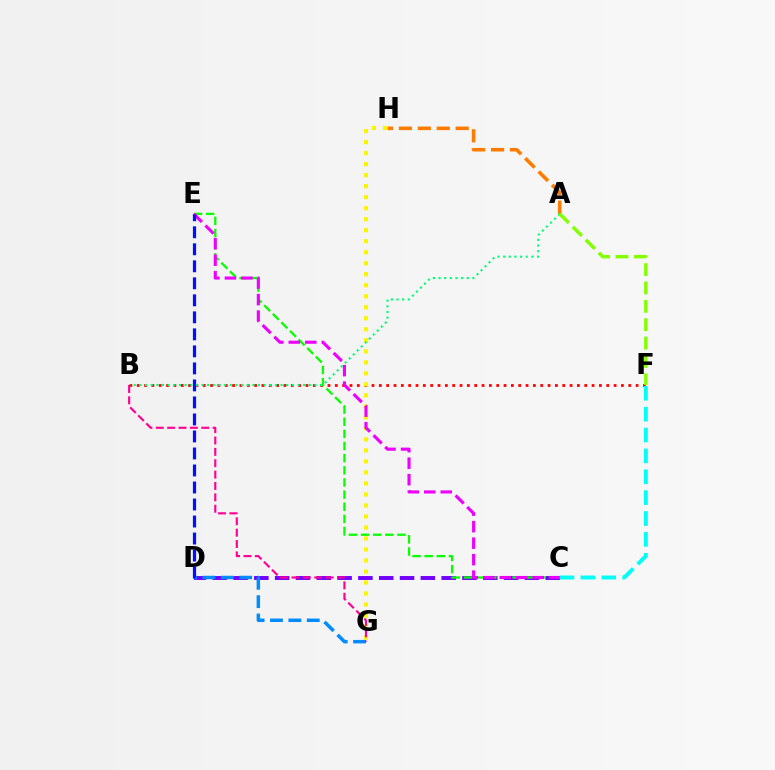{('B', 'F'): [{'color': '#ff0000', 'line_style': 'dotted', 'thickness': 1.99}], ('G', 'H'): [{'color': '#fcf500', 'line_style': 'dotted', 'thickness': 2.99}], ('C', 'D'): [{'color': '#7200ff', 'line_style': 'dashed', 'thickness': 2.83}], ('D', 'G'): [{'color': '#008cff', 'line_style': 'dashed', 'thickness': 2.5}], ('A', 'H'): [{'color': '#ff7c00', 'line_style': 'dashed', 'thickness': 2.57}], ('C', 'E'): [{'color': '#08ff00', 'line_style': 'dashed', 'thickness': 1.65}, {'color': '#ee00ff', 'line_style': 'dashed', 'thickness': 2.24}], ('D', 'E'): [{'color': '#0010ff', 'line_style': 'dashed', 'thickness': 2.31}], ('C', 'F'): [{'color': '#00fff6', 'line_style': 'dashed', 'thickness': 2.84}], ('A', 'B'): [{'color': '#00ff74', 'line_style': 'dotted', 'thickness': 1.53}], ('A', 'F'): [{'color': '#84ff00', 'line_style': 'dashed', 'thickness': 2.5}], ('B', 'G'): [{'color': '#ff0094', 'line_style': 'dashed', 'thickness': 1.54}]}